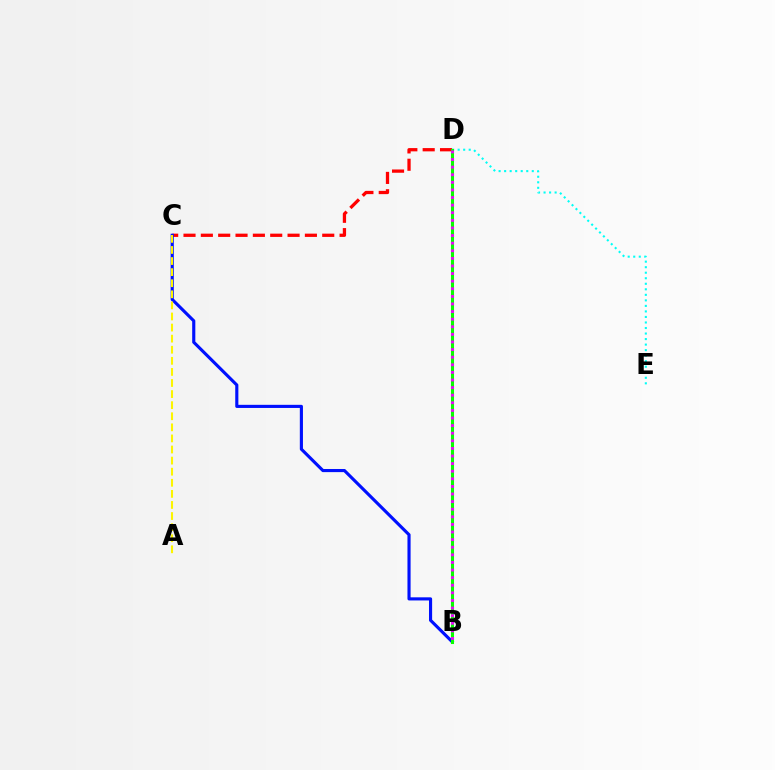{('C', 'D'): [{'color': '#ff0000', 'line_style': 'dashed', 'thickness': 2.36}], ('D', 'E'): [{'color': '#00fff6', 'line_style': 'dotted', 'thickness': 1.5}], ('B', 'C'): [{'color': '#0010ff', 'line_style': 'solid', 'thickness': 2.25}], ('B', 'D'): [{'color': '#08ff00', 'line_style': 'solid', 'thickness': 2.21}, {'color': '#ee00ff', 'line_style': 'dotted', 'thickness': 2.07}], ('A', 'C'): [{'color': '#fcf500', 'line_style': 'dashed', 'thickness': 1.51}]}